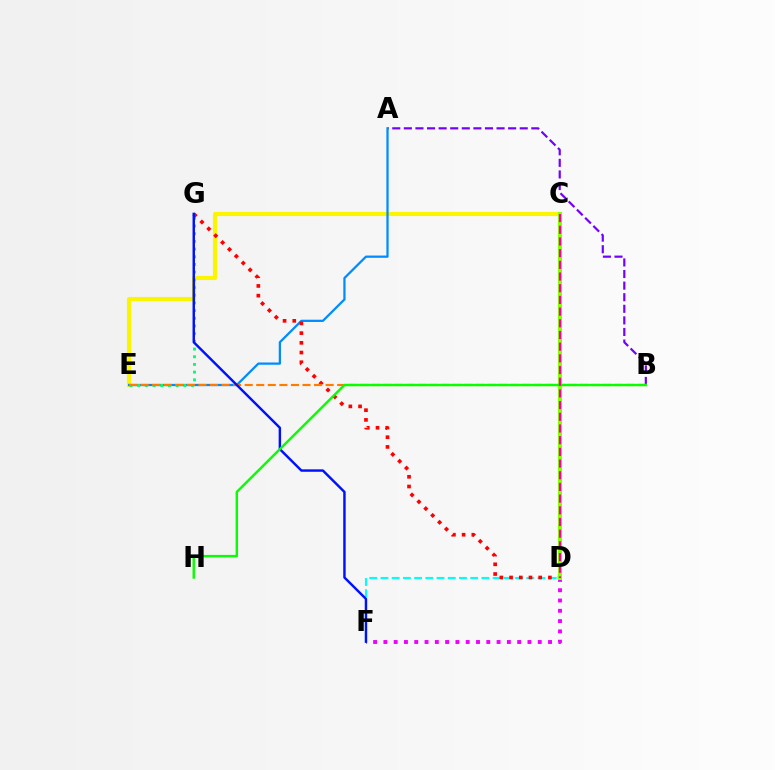{('A', 'B'): [{'color': '#7200ff', 'line_style': 'dashed', 'thickness': 1.57}], ('D', 'F'): [{'color': '#00fff6', 'line_style': 'dashed', 'thickness': 1.52}, {'color': '#ee00ff', 'line_style': 'dotted', 'thickness': 2.8}], ('C', 'E'): [{'color': '#fcf500', 'line_style': 'solid', 'thickness': 2.96}], ('A', 'E'): [{'color': '#008cff', 'line_style': 'solid', 'thickness': 1.62}], ('E', 'G'): [{'color': '#00ff74', 'line_style': 'dotted', 'thickness': 2.09}], ('D', 'G'): [{'color': '#ff0000', 'line_style': 'dotted', 'thickness': 2.64}], ('B', 'E'): [{'color': '#ff7c00', 'line_style': 'dashed', 'thickness': 1.57}], ('C', 'D'): [{'color': '#84ff00', 'line_style': 'solid', 'thickness': 2.91}, {'color': '#ff0094', 'line_style': 'dashed', 'thickness': 1.59}], ('F', 'G'): [{'color': '#0010ff', 'line_style': 'solid', 'thickness': 1.75}], ('B', 'H'): [{'color': '#08ff00', 'line_style': 'solid', 'thickness': 1.75}]}